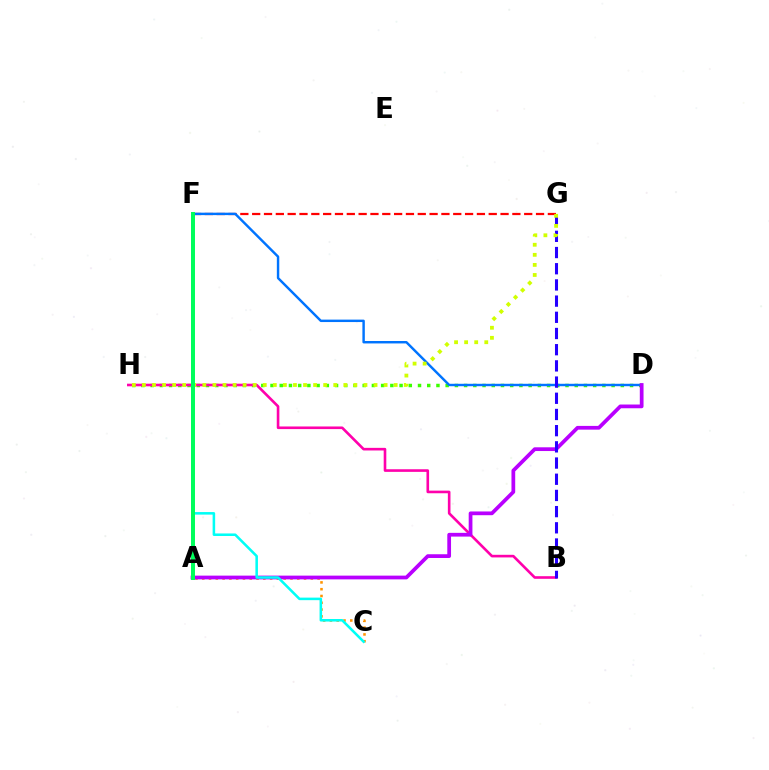{('F', 'G'): [{'color': '#ff0000', 'line_style': 'dashed', 'thickness': 1.61}], ('D', 'H'): [{'color': '#3dff00', 'line_style': 'dotted', 'thickness': 2.5}], ('B', 'H'): [{'color': '#ff00ac', 'line_style': 'solid', 'thickness': 1.89}], ('A', 'C'): [{'color': '#ff9400', 'line_style': 'dotted', 'thickness': 1.84}], ('D', 'F'): [{'color': '#0074ff', 'line_style': 'solid', 'thickness': 1.75}], ('A', 'D'): [{'color': '#b900ff', 'line_style': 'solid', 'thickness': 2.69}], ('B', 'G'): [{'color': '#2500ff', 'line_style': 'dashed', 'thickness': 2.2}], ('G', 'H'): [{'color': '#d1ff00', 'line_style': 'dotted', 'thickness': 2.74}], ('C', 'F'): [{'color': '#00fff6', 'line_style': 'solid', 'thickness': 1.83}], ('A', 'F'): [{'color': '#00ff5c', 'line_style': 'solid', 'thickness': 2.86}]}